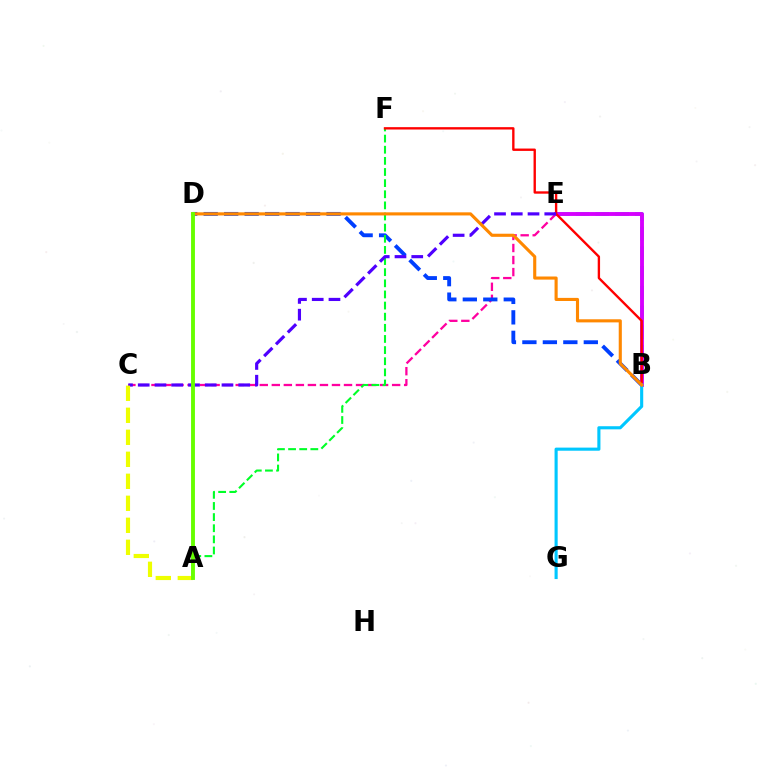{('C', 'E'): [{'color': '#ff00a0', 'line_style': 'dashed', 'thickness': 1.63}, {'color': '#4f00ff', 'line_style': 'dashed', 'thickness': 2.28}], ('B', 'D'): [{'color': '#003fff', 'line_style': 'dashed', 'thickness': 2.78}, {'color': '#ff8800', 'line_style': 'solid', 'thickness': 2.24}], ('A', 'F'): [{'color': '#00ff27', 'line_style': 'dashed', 'thickness': 1.51}], ('B', 'E'): [{'color': '#00ffaf', 'line_style': 'dashed', 'thickness': 2.68}, {'color': '#d600ff', 'line_style': 'solid', 'thickness': 2.78}], ('B', 'F'): [{'color': '#ff0000', 'line_style': 'solid', 'thickness': 1.7}], ('A', 'C'): [{'color': '#eeff00', 'line_style': 'dashed', 'thickness': 2.99}], ('B', 'G'): [{'color': '#00c7ff', 'line_style': 'solid', 'thickness': 2.24}], ('A', 'D'): [{'color': '#66ff00', 'line_style': 'solid', 'thickness': 2.79}]}